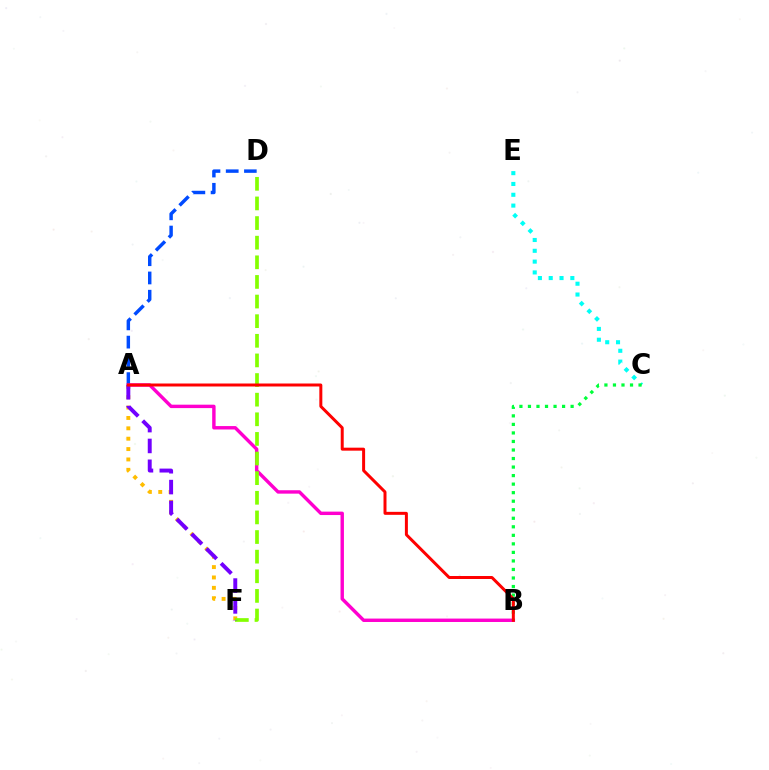{('A', 'D'): [{'color': '#004bff', 'line_style': 'dashed', 'thickness': 2.48}], ('C', 'E'): [{'color': '#00fff6', 'line_style': 'dotted', 'thickness': 2.94}], ('A', 'F'): [{'color': '#ffbd00', 'line_style': 'dotted', 'thickness': 2.82}, {'color': '#7200ff', 'line_style': 'dashed', 'thickness': 2.83}], ('A', 'B'): [{'color': '#ff00cf', 'line_style': 'solid', 'thickness': 2.46}, {'color': '#ff0000', 'line_style': 'solid', 'thickness': 2.15}], ('D', 'F'): [{'color': '#84ff00', 'line_style': 'dashed', 'thickness': 2.67}], ('B', 'C'): [{'color': '#00ff39', 'line_style': 'dotted', 'thickness': 2.32}]}